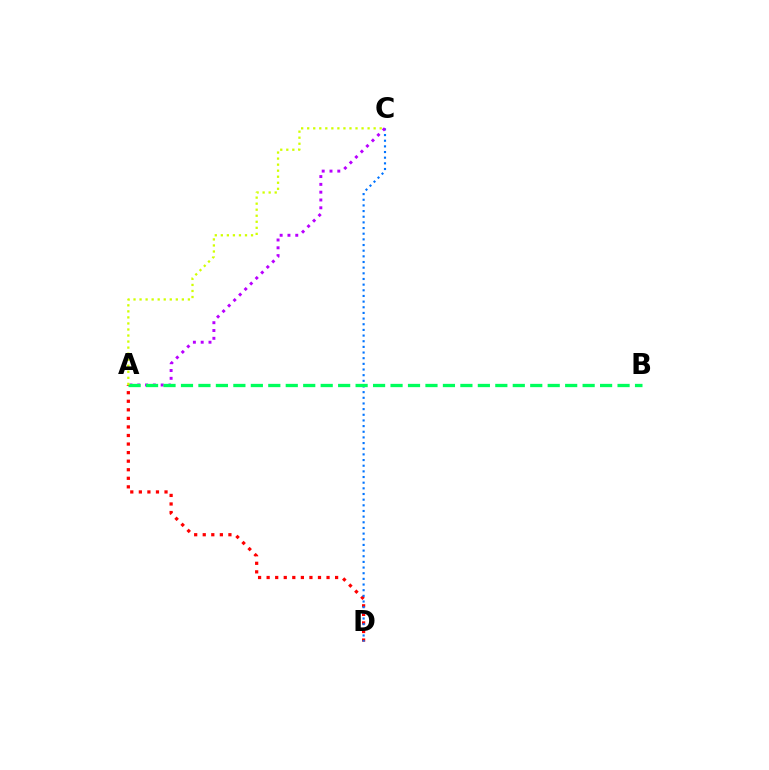{('A', 'D'): [{'color': '#ff0000', 'line_style': 'dotted', 'thickness': 2.33}], ('C', 'D'): [{'color': '#0074ff', 'line_style': 'dotted', 'thickness': 1.54}], ('A', 'C'): [{'color': '#b900ff', 'line_style': 'dotted', 'thickness': 2.12}, {'color': '#d1ff00', 'line_style': 'dotted', 'thickness': 1.64}], ('A', 'B'): [{'color': '#00ff5c', 'line_style': 'dashed', 'thickness': 2.37}]}